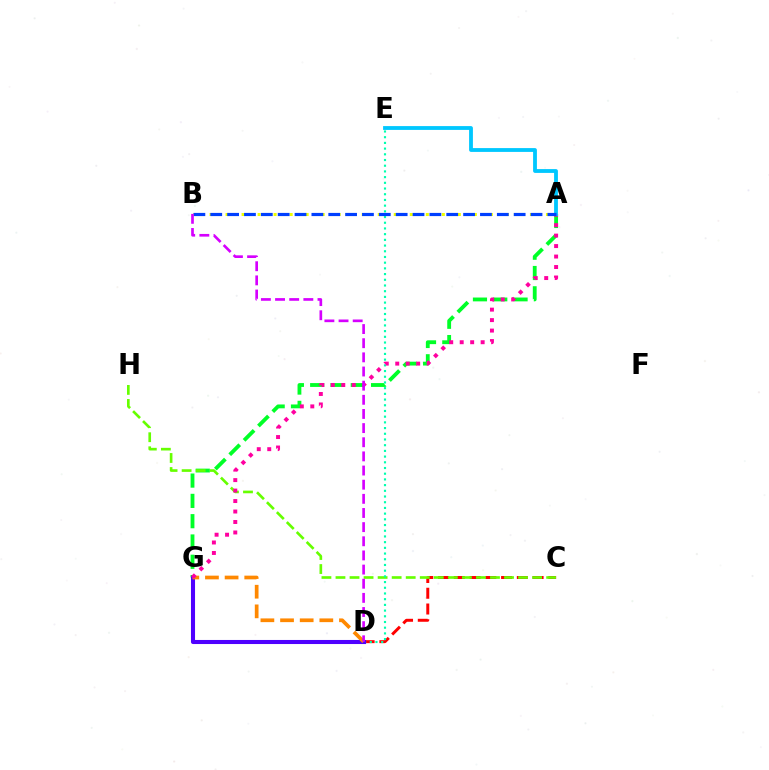{('C', 'D'): [{'color': '#ff0000', 'line_style': 'dashed', 'thickness': 2.14}], ('A', 'G'): [{'color': '#00ff27', 'line_style': 'dashed', 'thickness': 2.76}, {'color': '#ff00a0', 'line_style': 'dotted', 'thickness': 2.85}], ('C', 'H'): [{'color': '#66ff00', 'line_style': 'dashed', 'thickness': 1.91}], ('D', 'E'): [{'color': '#00ffaf', 'line_style': 'dotted', 'thickness': 1.55}], ('D', 'G'): [{'color': '#4f00ff', 'line_style': 'solid', 'thickness': 2.93}, {'color': '#ff8800', 'line_style': 'dashed', 'thickness': 2.67}], ('A', 'B'): [{'color': '#eeff00', 'line_style': 'dotted', 'thickness': 2.18}, {'color': '#003fff', 'line_style': 'dashed', 'thickness': 2.29}], ('A', 'E'): [{'color': '#00c7ff', 'line_style': 'solid', 'thickness': 2.75}], ('B', 'D'): [{'color': '#d600ff', 'line_style': 'dashed', 'thickness': 1.92}]}